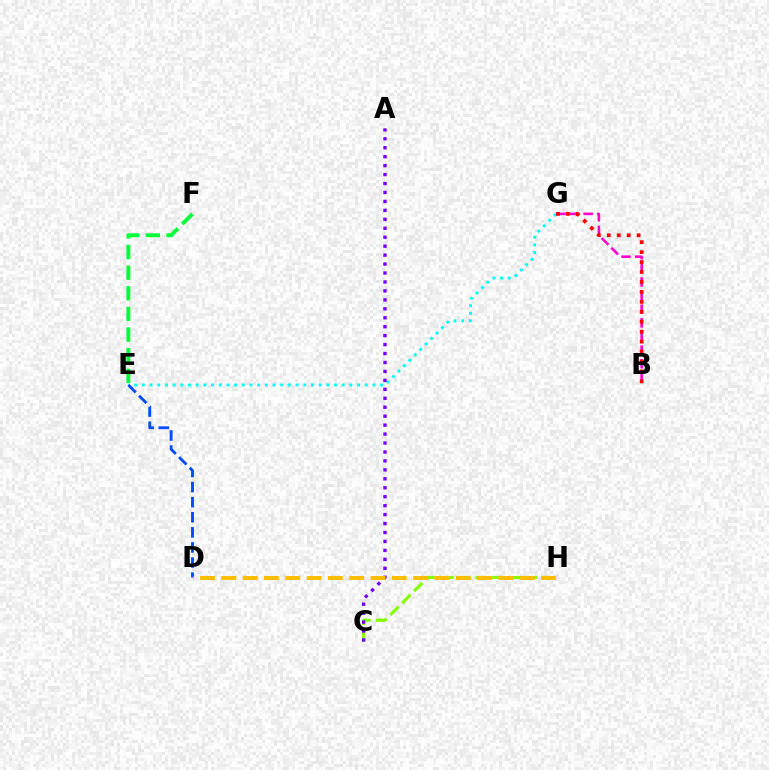{('B', 'G'): [{'color': '#ff00cf', 'line_style': 'dashed', 'thickness': 1.85}, {'color': '#ff0000', 'line_style': 'dotted', 'thickness': 2.7}], ('E', 'G'): [{'color': '#00fff6', 'line_style': 'dotted', 'thickness': 2.09}], ('D', 'E'): [{'color': '#004bff', 'line_style': 'dashed', 'thickness': 2.05}], ('C', 'H'): [{'color': '#84ff00', 'line_style': 'dashed', 'thickness': 2.28}], ('E', 'F'): [{'color': '#00ff39', 'line_style': 'dashed', 'thickness': 2.8}], ('A', 'C'): [{'color': '#7200ff', 'line_style': 'dotted', 'thickness': 2.43}], ('D', 'H'): [{'color': '#ffbd00', 'line_style': 'dashed', 'thickness': 2.9}]}